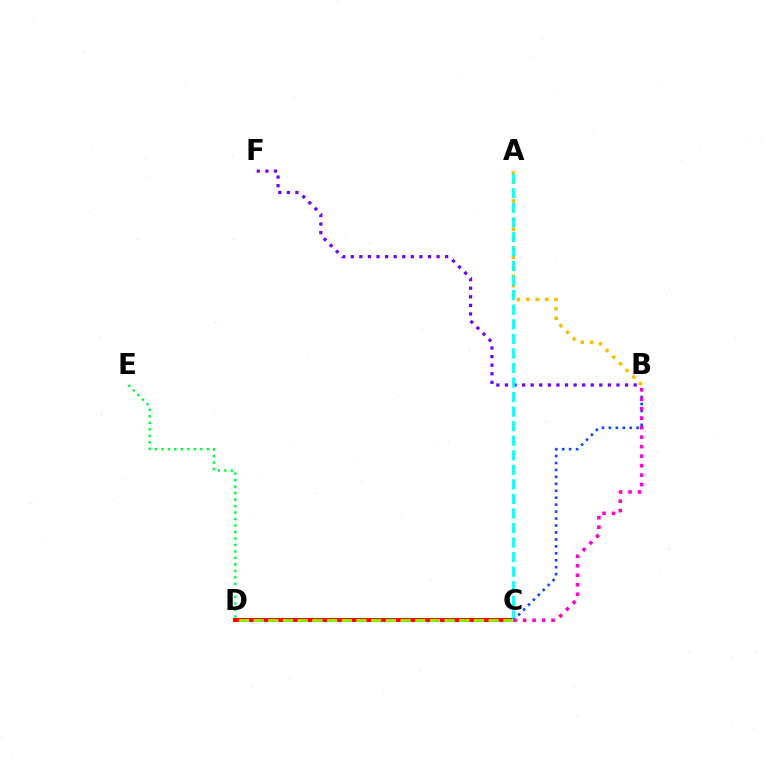{('A', 'B'): [{'color': '#ffbd00', 'line_style': 'dotted', 'thickness': 2.56}], ('D', 'E'): [{'color': '#00ff39', 'line_style': 'dotted', 'thickness': 1.76}], ('B', 'F'): [{'color': '#7200ff', 'line_style': 'dotted', 'thickness': 2.33}], ('C', 'D'): [{'color': '#ff0000', 'line_style': 'solid', 'thickness': 2.85}, {'color': '#84ff00', 'line_style': 'dashed', 'thickness': 2.0}], ('A', 'C'): [{'color': '#00fff6', 'line_style': 'dashed', 'thickness': 1.98}], ('B', 'C'): [{'color': '#004bff', 'line_style': 'dotted', 'thickness': 1.89}, {'color': '#ff00cf', 'line_style': 'dotted', 'thickness': 2.58}]}